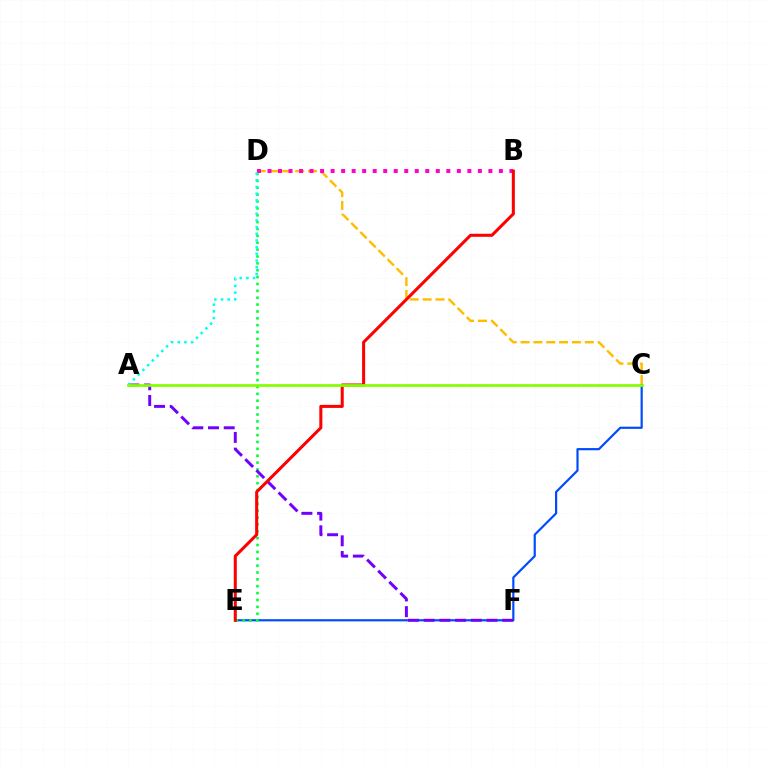{('C', 'E'): [{'color': '#004bff', 'line_style': 'solid', 'thickness': 1.57}], ('D', 'E'): [{'color': '#00ff39', 'line_style': 'dotted', 'thickness': 1.87}], ('C', 'D'): [{'color': '#ffbd00', 'line_style': 'dashed', 'thickness': 1.75}], ('A', 'F'): [{'color': '#7200ff', 'line_style': 'dashed', 'thickness': 2.13}], ('B', 'D'): [{'color': '#ff00cf', 'line_style': 'dotted', 'thickness': 2.86}], ('A', 'D'): [{'color': '#00fff6', 'line_style': 'dotted', 'thickness': 1.82}], ('B', 'E'): [{'color': '#ff0000', 'line_style': 'solid', 'thickness': 2.19}], ('A', 'C'): [{'color': '#84ff00', 'line_style': 'solid', 'thickness': 1.99}]}